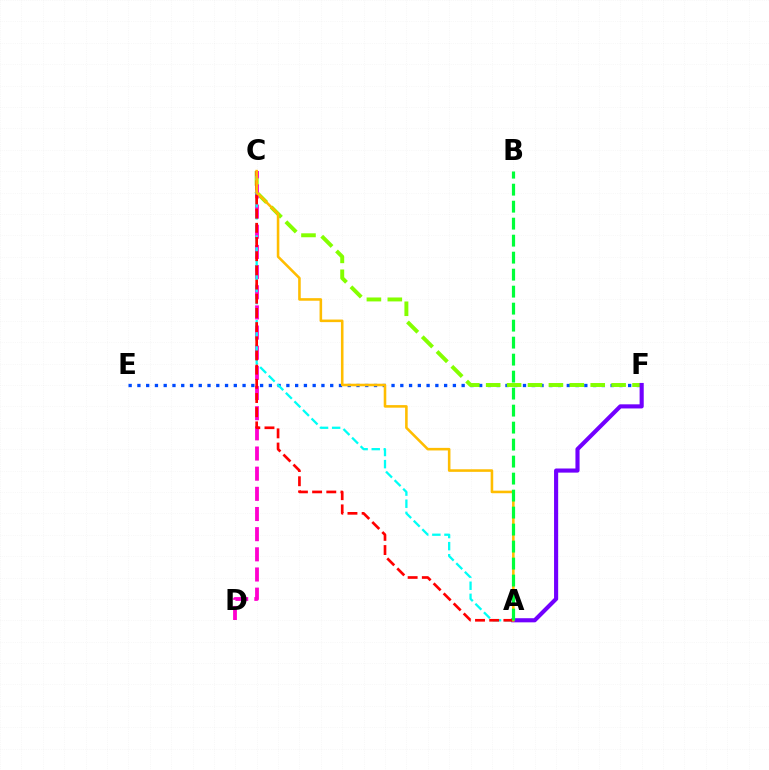{('E', 'F'): [{'color': '#004bff', 'line_style': 'dotted', 'thickness': 2.38}], ('C', 'F'): [{'color': '#84ff00', 'line_style': 'dashed', 'thickness': 2.84}], ('C', 'D'): [{'color': '#ff00cf', 'line_style': 'dashed', 'thickness': 2.74}], ('A', 'C'): [{'color': '#00fff6', 'line_style': 'dashed', 'thickness': 1.65}, {'color': '#ff0000', 'line_style': 'dashed', 'thickness': 1.93}, {'color': '#ffbd00', 'line_style': 'solid', 'thickness': 1.85}], ('A', 'F'): [{'color': '#7200ff', 'line_style': 'solid', 'thickness': 2.97}], ('A', 'B'): [{'color': '#00ff39', 'line_style': 'dashed', 'thickness': 2.31}]}